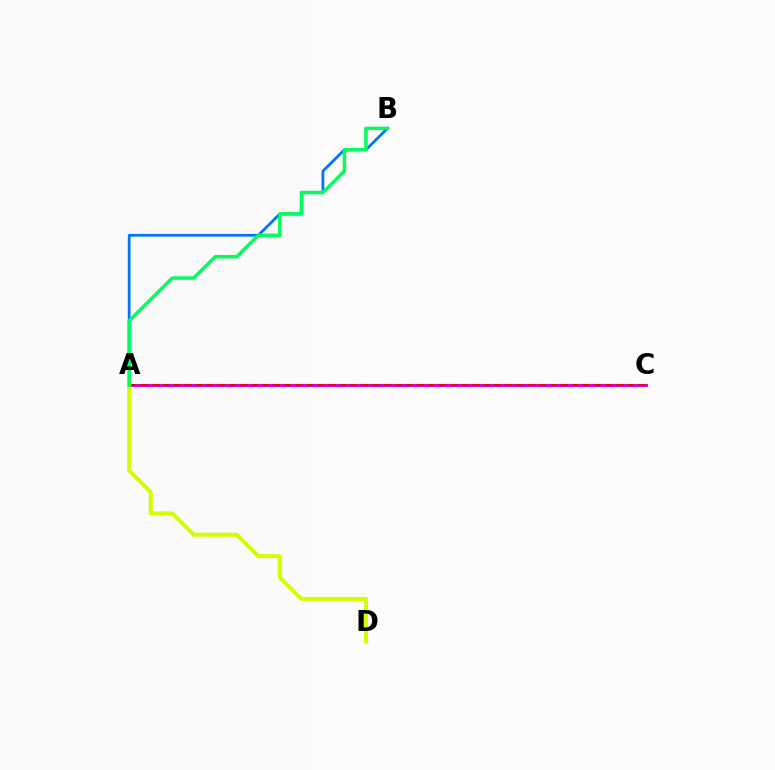{('A', 'C'): [{'color': '#b900ff', 'line_style': 'solid', 'thickness': 2.08}, {'color': '#ff0000', 'line_style': 'dashed', 'thickness': 1.5}], ('A', 'B'): [{'color': '#0074ff', 'line_style': 'solid', 'thickness': 1.99}, {'color': '#00ff5c', 'line_style': 'solid', 'thickness': 2.5}], ('A', 'D'): [{'color': '#d1ff00', 'line_style': 'solid', 'thickness': 2.88}]}